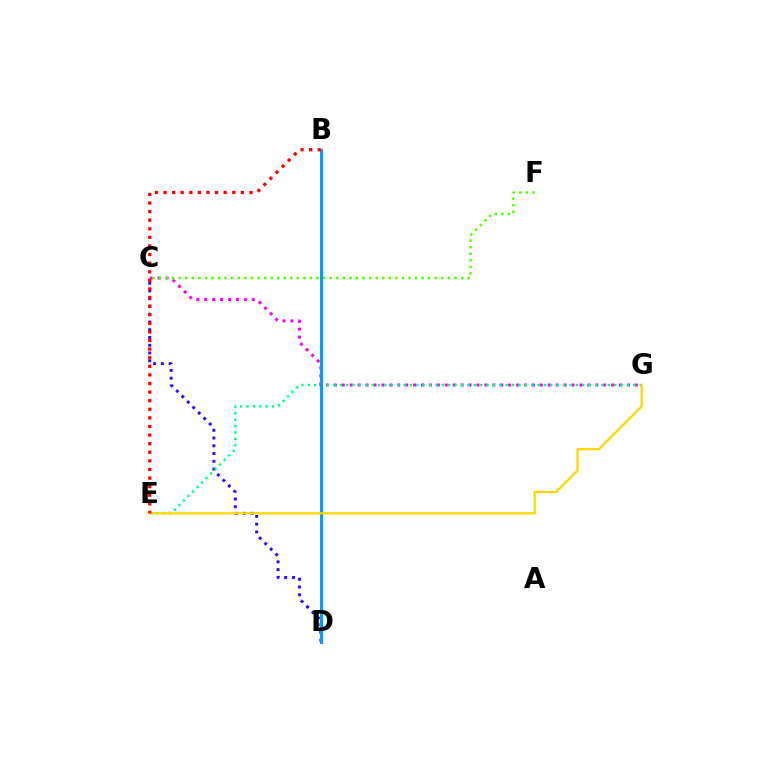{('C', 'G'): [{'color': '#ff00ed', 'line_style': 'dotted', 'thickness': 2.15}], ('C', 'D'): [{'color': '#3700ff', 'line_style': 'dotted', 'thickness': 2.11}], ('E', 'G'): [{'color': '#00ff86', 'line_style': 'dotted', 'thickness': 1.73}, {'color': '#ffd500', 'line_style': 'solid', 'thickness': 1.62}], ('B', 'D'): [{'color': '#009eff', 'line_style': 'solid', 'thickness': 2.23}], ('B', 'E'): [{'color': '#ff0000', 'line_style': 'dotted', 'thickness': 2.34}], ('C', 'F'): [{'color': '#4fff00', 'line_style': 'dotted', 'thickness': 1.78}]}